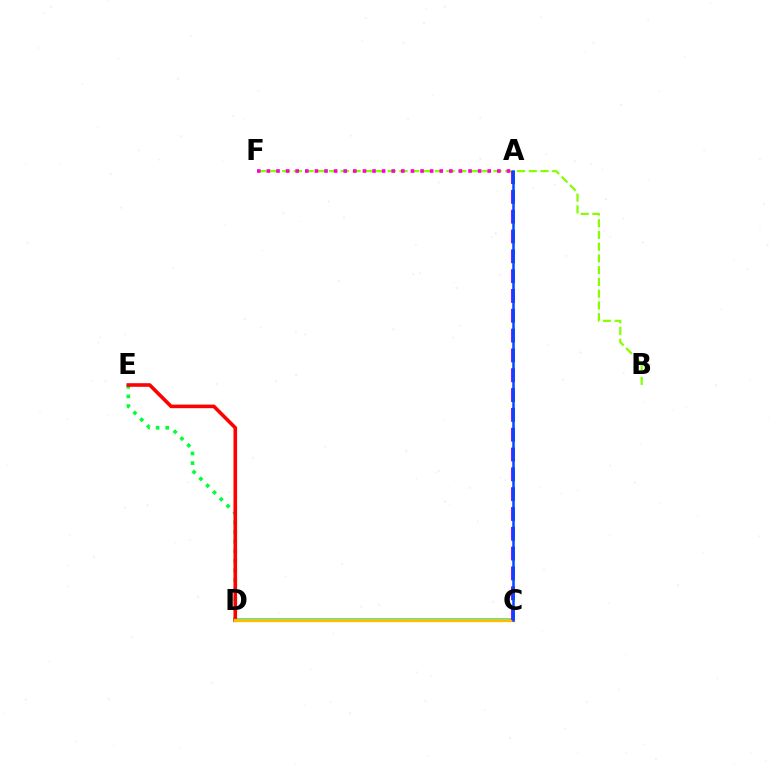{('C', 'D'): [{'color': '#00fff6', 'line_style': 'solid', 'thickness': 2.82}, {'color': '#ffbd00', 'line_style': 'solid', 'thickness': 2.38}], ('B', 'F'): [{'color': '#84ff00', 'line_style': 'dashed', 'thickness': 1.6}], ('D', 'E'): [{'color': '#00ff39', 'line_style': 'dotted', 'thickness': 2.61}, {'color': '#ff0000', 'line_style': 'solid', 'thickness': 2.6}], ('A', 'F'): [{'color': '#ff00cf', 'line_style': 'dotted', 'thickness': 2.61}], ('A', 'C'): [{'color': '#7200ff', 'line_style': 'dashed', 'thickness': 2.69}, {'color': '#004bff', 'line_style': 'solid', 'thickness': 1.81}]}